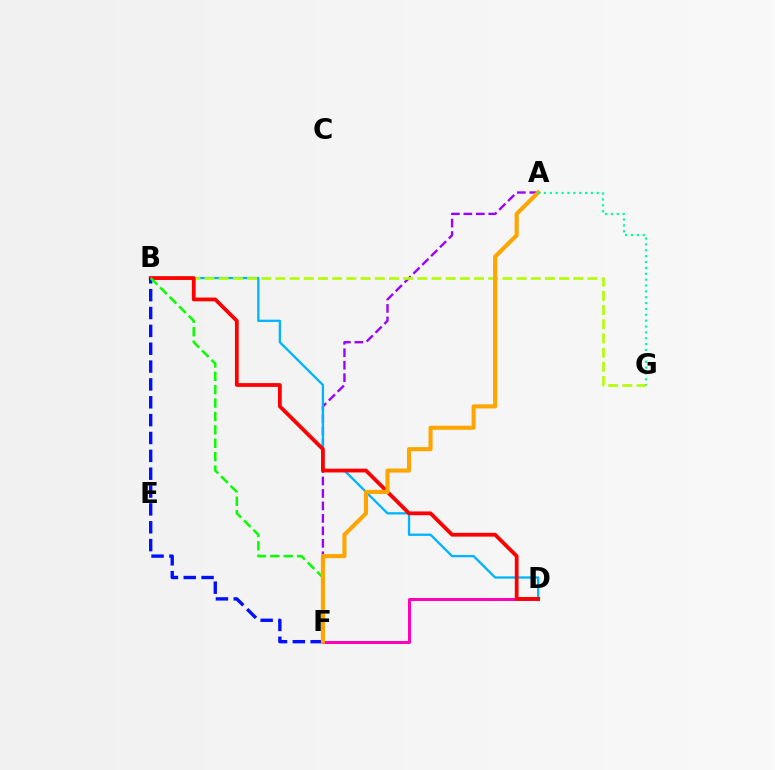{('A', 'F'): [{'color': '#9b00ff', 'line_style': 'dashed', 'thickness': 1.69}, {'color': '#ffa500', 'line_style': 'solid', 'thickness': 2.95}], ('B', 'D'): [{'color': '#00b5ff', 'line_style': 'solid', 'thickness': 1.67}, {'color': '#ff0000', 'line_style': 'solid', 'thickness': 2.73}], ('B', 'G'): [{'color': '#b3ff00', 'line_style': 'dashed', 'thickness': 1.93}], ('D', 'F'): [{'color': '#ff00bd', 'line_style': 'solid', 'thickness': 2.16}], ('B', 'F'): [{'color': '#0010ff', 'line_style': 'dashed', 'thickness': 2.43}, {'color': '#08ff00', 'line_style': 'dashed', 'thickness': 1.82}], ('A', 'G'): [{'color': '#00ff9d', 'line_style': 'dotted', 'thickness': 1.59}]}